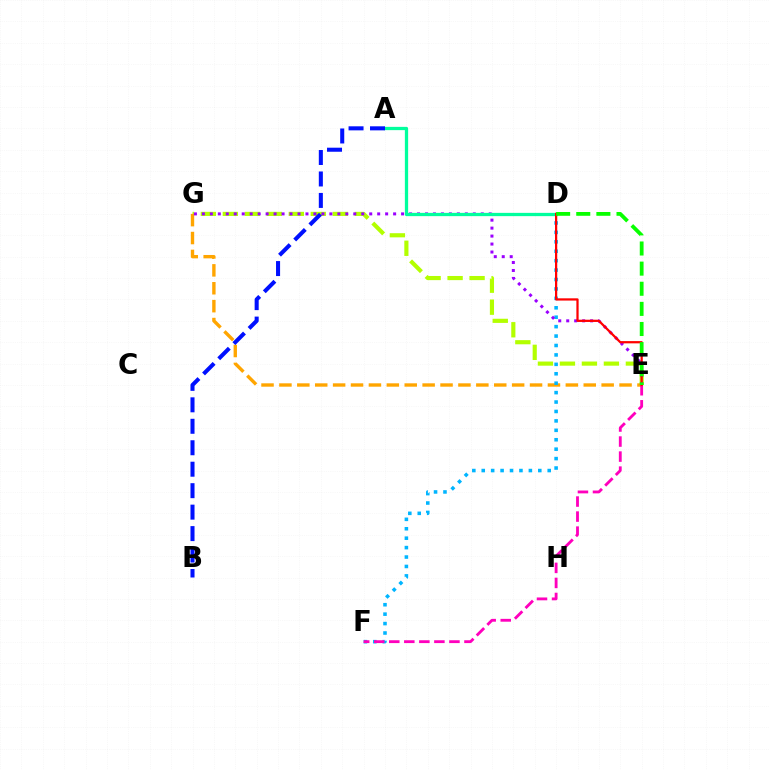{('E', 'G'): [{'color': '#b3ff00', 'line_style': 'dashed', 'thickness': 2.99}, {'color': '#ffa500', 'line_style': 'dashed', 'thickness': 2.43}, {'color': '#9b00ff', 'line_style': 'dotted', 'thickness': 2.16}], ('D', 'F'): [{'color': '#00b5ff', 'line_style': 'dotted', 'thickness': 2.56}], ('E', 'F'): [{'color': '#ff00bd', 'line_style': 'dashed', 'thickness': 2.04}], ('A', 'D'): [{'color': '#00ff9d', 'line_style': 'solid', 'thickness': 2.36}], ('D', 'E'): [{'color': '#ff0000', 'line_style': 'solid', 'thickness': 1.62}, {'color': '#08ff00', 'line_style': 'dashed', 'thickness': 2.73}], ('A', 'B'): [{'color': '#0010ff', 'line_style': 'dashed', 'thickness': 2.92}]}